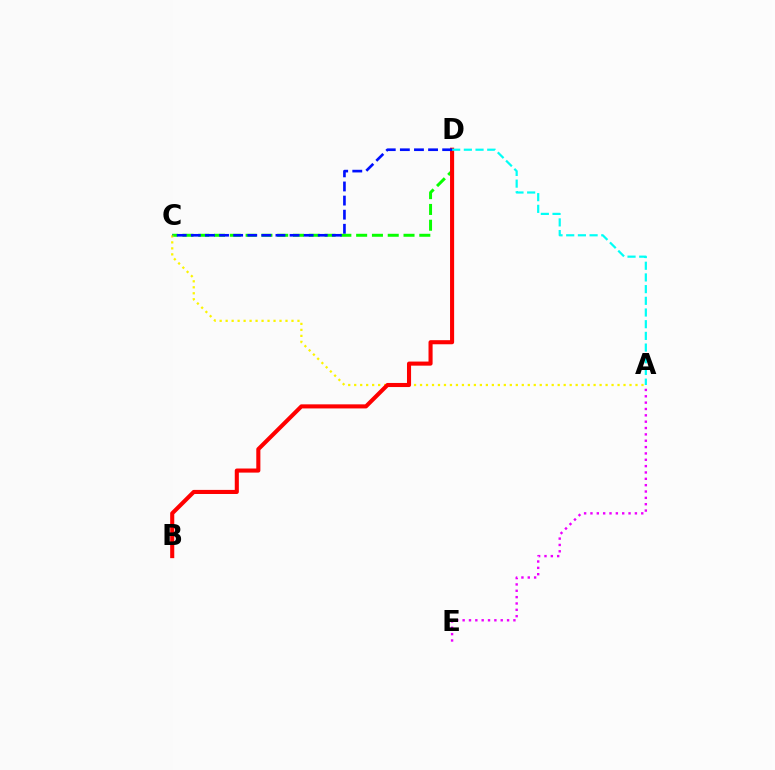{('C', 'D'): [{'color': '#08ff00', 'line_style': 'dashed', 'thickness': 2.15}, {'color': '#0010ff', 'line_style': 'dashed', 'thickness': 1.92}], ('A', 'C'): [{'color': '#fcf500', 'line_style': 'dotted', 'thickness': 1.63}], ('A', 'E'): [{'color': '#ee00ff', 'line_style': 'dotted', 'thickness': 1.72}], ('B', 'D'): [{'color': '#ff0000', 'line_style': 'solid', 'thickness': 2.94}], ('A', 'D'): [{'color': '#00fff6', 'line_style': 'dashed', 'thickness': 1.59}]}